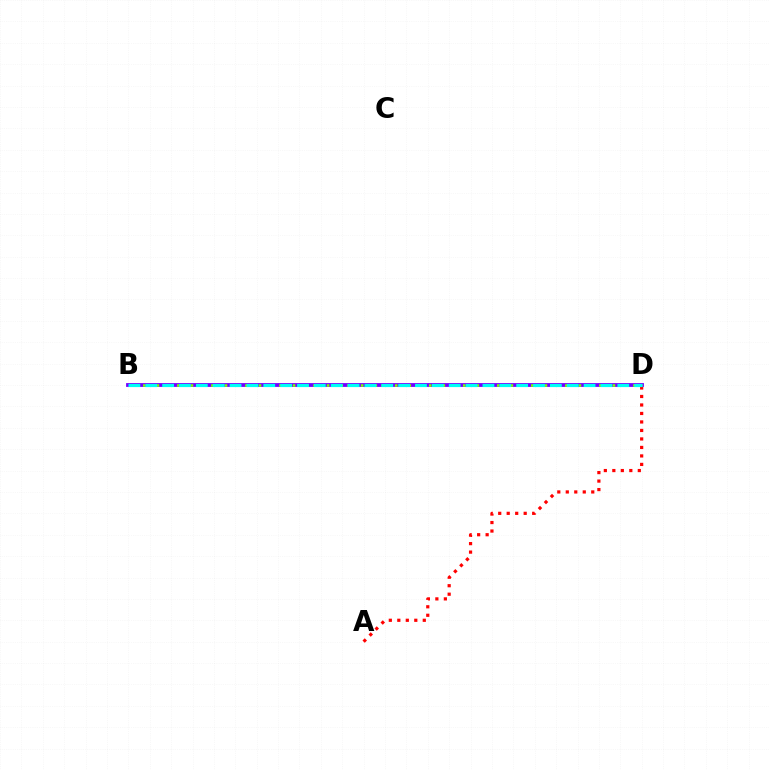{('A', 'D'): [{'color': '#ff0000', 'line_style': 'dotted', 'thickness': 2.31}], ('B', 'D'): [{'color': '#7200ff', 'line_style': 'solid', 'thickness': 2.75}, {'color': '#84ff00', 'line_style': 'dotted', 'thickness': 1.85}, {'color': '#00fff6', 'line_style': 'dashed', 'thickness': 2.29}]}